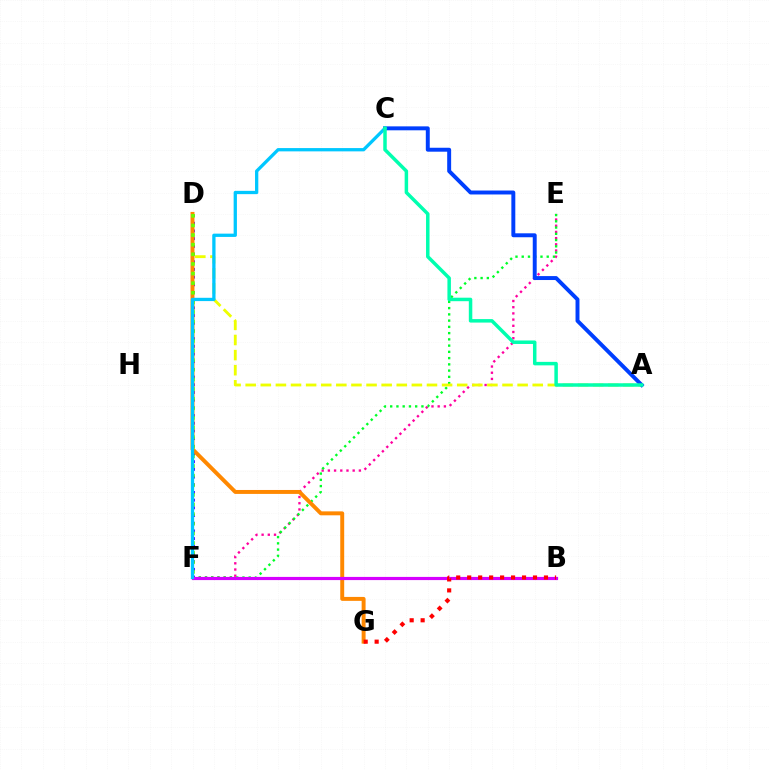{('E', 'F'): [{'color': '#ff00a0', 'line_style': 'dotted', 'thickness': 1.68}, {'color': '#00ff27', 'line_style': 'dotted', 'thickness': 1.7}], ('A', 'D'): [{'color': '#eeff00', 'line_style': 'dashed', 'thickness': 2.05}], ('D', 'F'): [{'color': '#4f00ff', 'line_style': 'dotted', 'thickness': 2.09}, {'color': '#66ff00', 'line_style': 'dotted', 'thickness': 2.61}], ('D', 'G'): [{'color': '#ff8800', 'line_style': 'solid', 'thickness': 2.84}], ('B', 'F'): [{'color': '#d600ff', 'line_style': 'solid', 'thickness': 2.28}], ('B', 'G'): [{'color': '#ff0000', 'line_style': 'dotted', 'thickness': 2.98}], ('A', 'C'): [{'color': '#003fff', 'line_style': 'solid', 'thickness': 2.84}, {'color': '#00ffaf', 'line_style': 'solid', 'thickness': 2.51}], ('C', 'F'): [{'color': '#00c7ff', 'line_style': 'solid', 'thickness': 2.37}]}